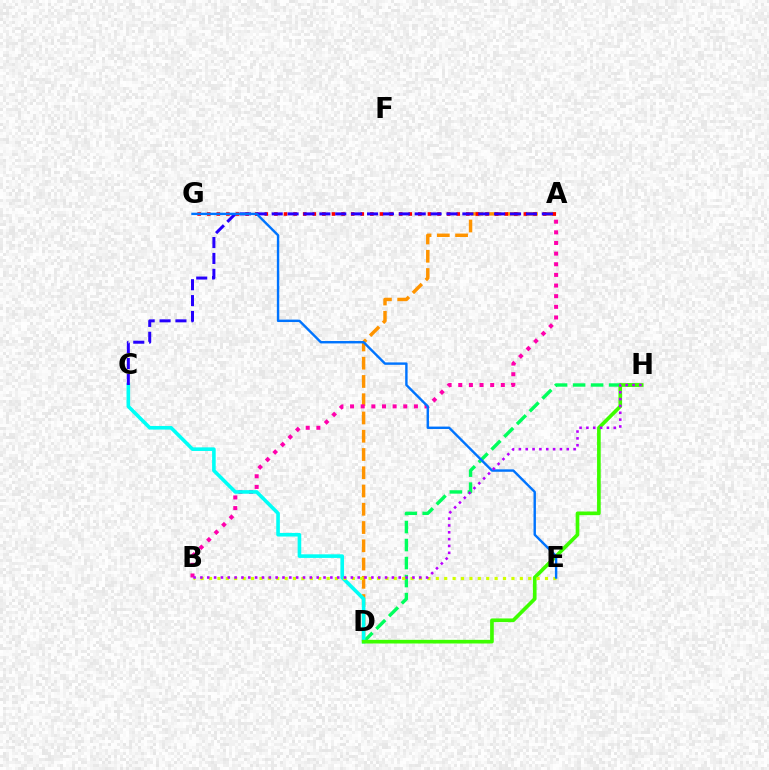{('A', 'D'): [{'color': '#ff9400', 'line_style': 'dashed', 'thickness': 2.48}], ('D', 'H'): [{'color': '#00ff5c', 'line_style': 'dashed', 'thickness': 2.45}, {'color': '#3dff00', 'line_style': 'solid', 'thickness': 2.64}], ('A', 'G'): [{'color': '#ff0000', 'line_style': 'dotted', 'thickness': 2.61}], ('A', 'B'): [{'color': '#ff00ac', 'line_style': 'dotted', 'thickness': 2.89}], ('C', 'D'): [{'color': '#00fff6', 'line_style': 'solid', 'thickness': 2.6}], ('A', 'C'): [{'color': '#2500ff', 'line_style': 'dashed', 'thickness': 2.16}], ('B', 'E'): [{'color': '#d1ff00', 'line_style': 'dotted', 'thickness': 2.28}], ('E', 'G'): [{'color': '#0074ff', 'line_style': 'solid', 'thickness': 1.73}], ('B', 'H'): [{'color': '#b900ff', 'line_style': 'dotted', 'thickness': 1.86}]}